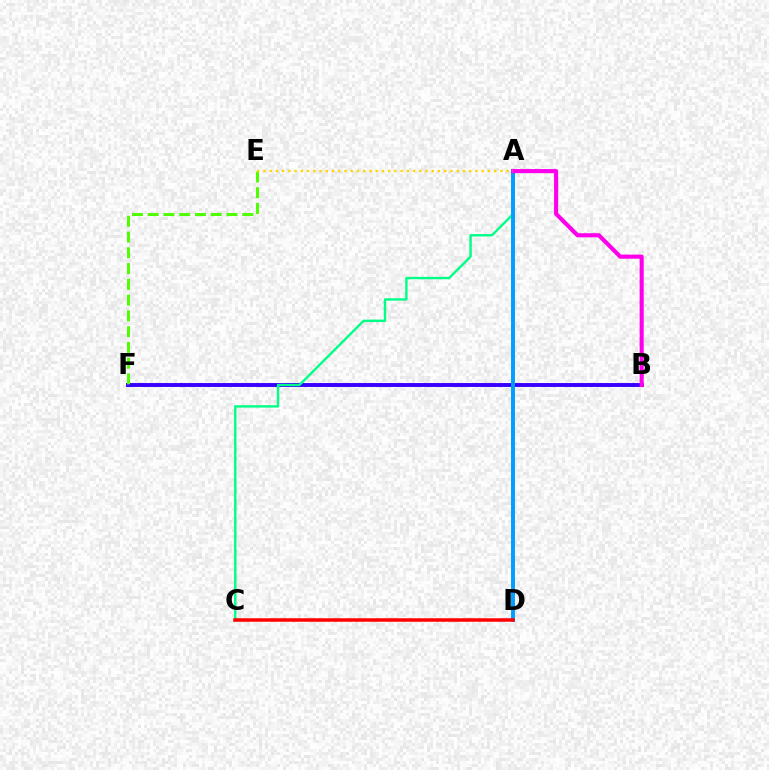{('B', 'F'): [{'color': '#3700ff', 'line_style': 'solid', 'thickness': 2.81}], ('A', 'C'): [{'color': '#00ff86', 'line_style': 'solid', 'thickness': 1.73}], ('E', 'F'): [{'color': '#4fff00', 'line_style': 'dashed', 'thickness': 2.14}], ('A', 'D'): [{'color': '#009eff', 'line_style': 'solid', 'thickness': 2.82}], ('A', 'B'): [{'color': '#ff00ed', 'line_style': 'solid', 'thickness': 2.95}], ('C', 'D'): [{'color': '#ff0000', 'line_style': 'solid', 'thickness': 2.52}], ('A', 'E'): [{'color': '#ffd500', 'line_style': 'dotted', 'thickness': 1.69}]}